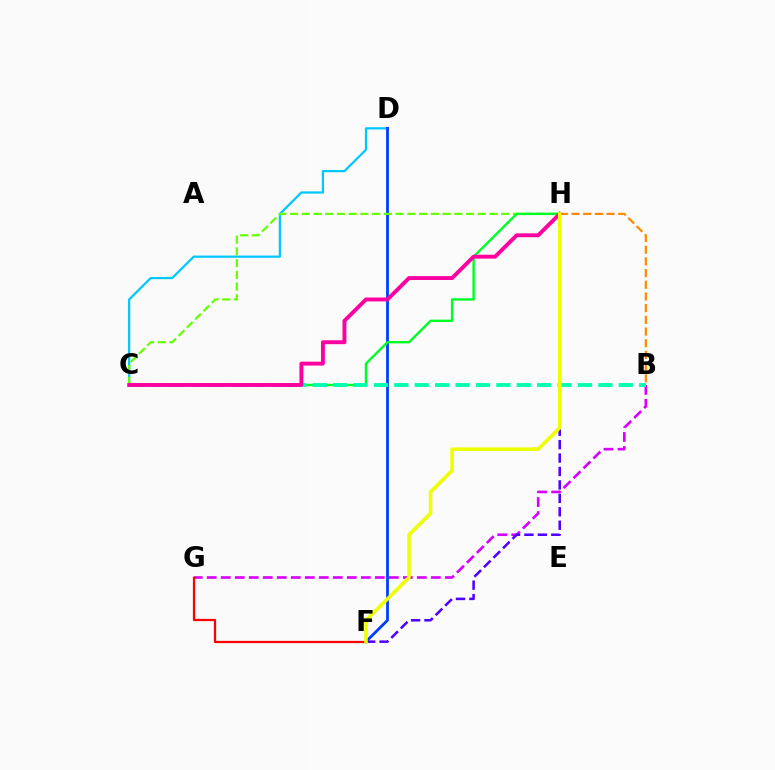{('C', 'D'): [{'color': '#00c7ff', 'line_style': 'solid', 'thickness': 1.6}], ('D', 'F'): [{'color': '#003fff', 'line_style': 'solid', 'thickness': 2.02}], ('B', 'G'): [{'color': '#d600ff', 'line_style': 'dashed', 'thickness': 1.9}], ('C', 'H'): [{'color': '#66ff00', 'line_style': 'dashed', 'thickness': 1.59}, {'color': '#00ff27', 'line_style': 'solid', 'thickness': 1.72}, {'color': '#ff00a0', 'line_style': 'solid', 'thickness': 2.81}], ('F', 'H'): [{'color': '#4f00ff', 'line_style': 'dashed', 'thickness': 1.82}, {'color': '#eeff00', 'line_style': 'solid', 'thickness': 2.58}], ('B', 'C'): [{'color': '#00ffaf', 'line_style': 'dashed', 'thickness': 2.77}], ('F', 'G'): [{'color': '#ff0000', 'line_style': 'solid', 'thickness': 1.61}], ('B', 'H'): [{'color': '#ff8800', 'line_style': 'dashed', 'thickness': 1.59}]}